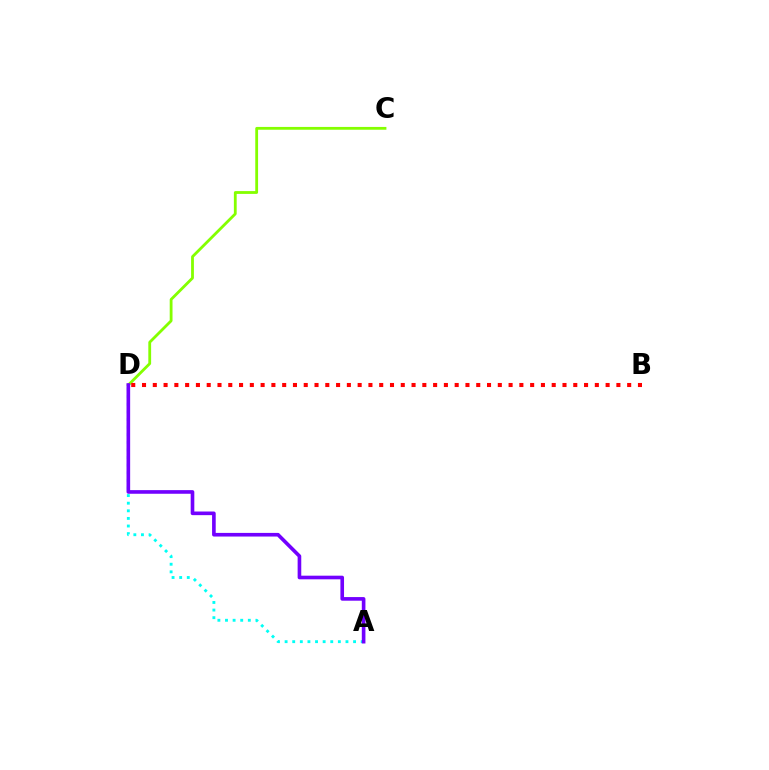{('C', 'D'): [{'color': '#84ff00', 'line_style': 'solid', 'thickness': 2.02}], ('A', 'D'): [{'color': '#00fff6', 'line_style': 'dotted', 'thickness': 2.07}, {'color': '#7200ff', 'line_style': 'solid', 'thickness': 2.61}], ('B', 'D'): [{'color': '#ff0000', 'line_style': 'dotted', 'thickness': 2.93}]}